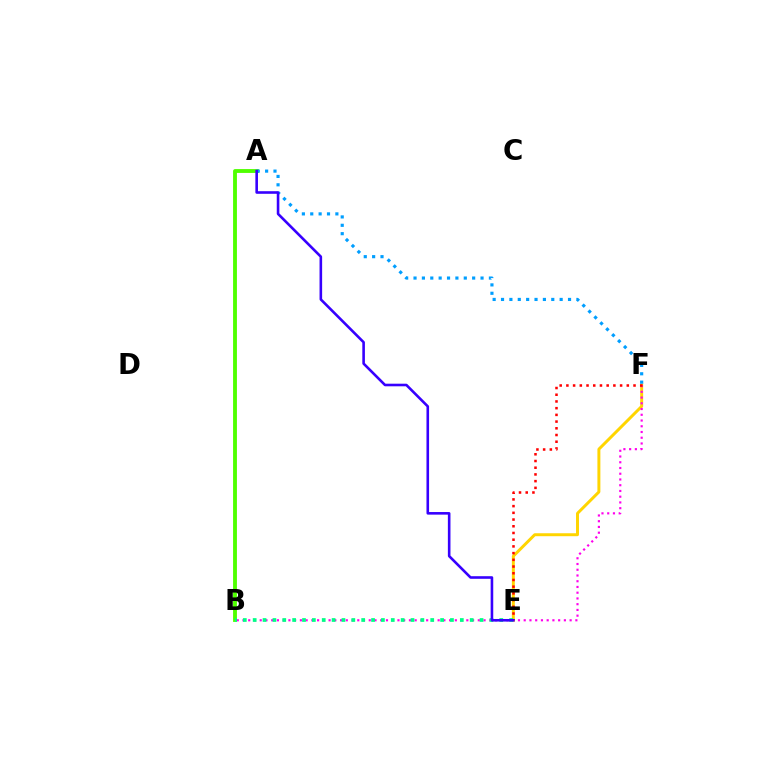{('E', 'F'): [{'color': '#ffd500', 'line_style': 'solid', 'thickness': 2.13}, {'color': '#ff0000', 'line_style': 'dotted', 'thickness': 1.82}], ('B', 'F'): [{'color': '#ff00ed', 'line_style': 'dotted', 'thickness': 1.56}], ('A', 'B'): [{'color': '#4fff00', 'line_style': 'solid', 'thickness': 2.77}], ('B', 'E'): [{'color': '#00ff86', 'line_style': 'dotted', 'thickness': 2.68}], ('A', 'F'): [{'color': '#009eff', 'line_style': 'dotted', 'thickness': 2.28}], ('A', 'E'): [{'color': '#3700ff', 'line_style': 'solid', 'thickness': 1.87}]}